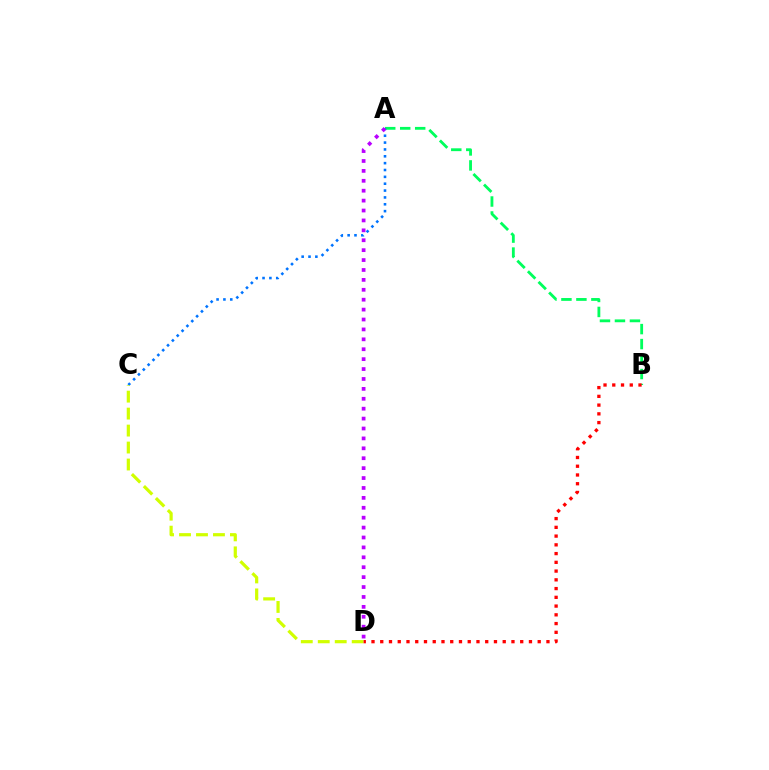{('A', 'B'): [{'color': '#00ff5c', 'line_style': 'dashed', 'thickness': 2.04}], ('A', 'C'): [{'color': '#0074ff', 'line_style': 'dotted', 'thickness': 1.86}], ('C', 'D'): [{'color': '#d1ff00', 'line_style': 'dashed', 'thickness': 2.31}], ('A', 'D'): [{'color': '#b900ff', 'line_style': 'dotted', 'thickness': 2.69}], ('B', 'D'): [{'color': '#ff0000', 'line_style': 'dotted', 'thickness': 2.38}]}